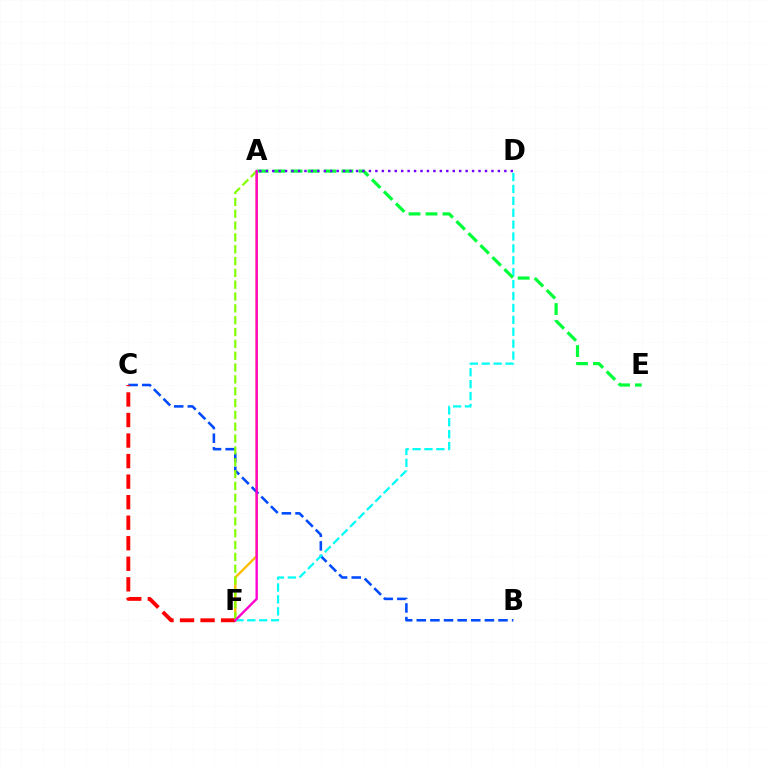{('A', 'F'): [{'color': '#ffbd00', 'line_style': 'solid', 'thickness': 1.7}, {'color': '#84ff00', 'line_style': 'dashed', 'thickness': 1.61}, {'color': '#ff00cf', 'line_style': 'solid', 'thickness': 1.71}], ('B', 'C'): [{'color': '#004bff', 'line_style': 'dashed', 'thickness': 1.85}], ('D', 'F'): [{'color': '#00fff6', 'line_style': 'dashed', 'thickness': 1.62}], ('C', 'F'): [{'color': '#ff0000', 'line_style': 'dashed', 'thickness': 2.79}], ('A', 'E'): [{'color': '#00ff39', 'line_style': 'dashed', 'thickness': 2.3}], ('A', 'D'): [{'color': '#7200ff', 'line_style': 'dotted', 'thickness': 1.75}]}